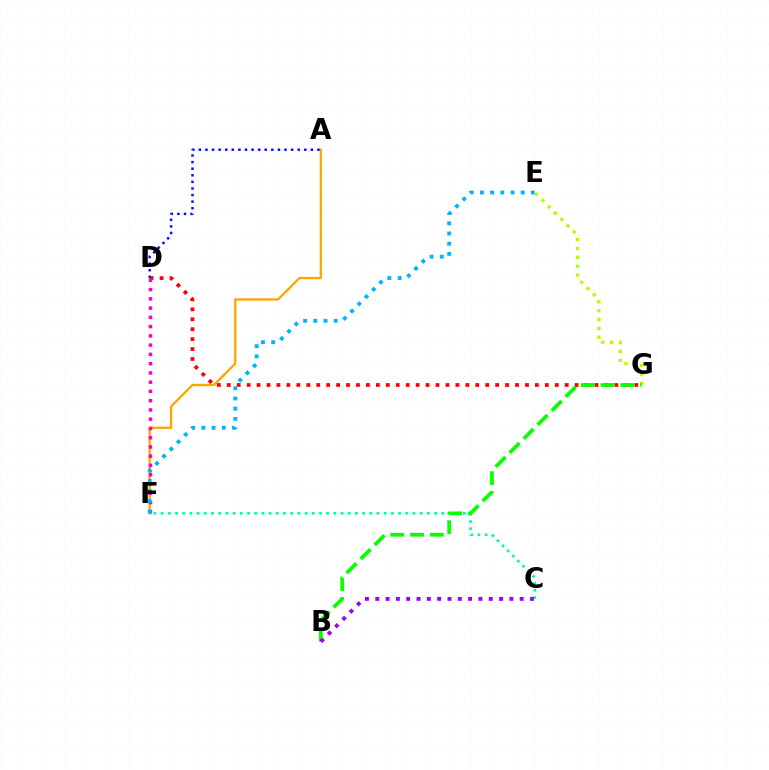{('A', 'F'): [{'color': '#ffa500', 'line_style': 'solid', 'thickness': 1.66}], ('D', 'G'): [{'color': '#ff0000', 'line_style': 'dotted', 'thickness': 2.7}], ('C', 'F'): [{'color': '#00ff9d', 'line_style': 'dotted', 'thickness': 1.95}], ('E', 'G'): [{'color': '#b3ff00', 'line_style': 'dotted', 'thickness': 2.41}], ('D', 'F'): [{'color': '#ff00bd', 'line_style': 'dotted', 'thickness': 2.52}], ('B', 'G'): [{'color': '#08ff00', 'line_style': 'dashed', 'thickness': 2.69}], ('A', 'D'): [{'color': '#0010ff', 'line_style': 'dotted', 'thickness': 1.79}], ('E', 'F'): [{'color': '#00b5ff', 'line_style': 'dotted', 'thickness': 2.77}], ('B', 'C'): [{'color': '#9b00ff', 'line_style': 'dotted', 'thickness': 2.8}]}